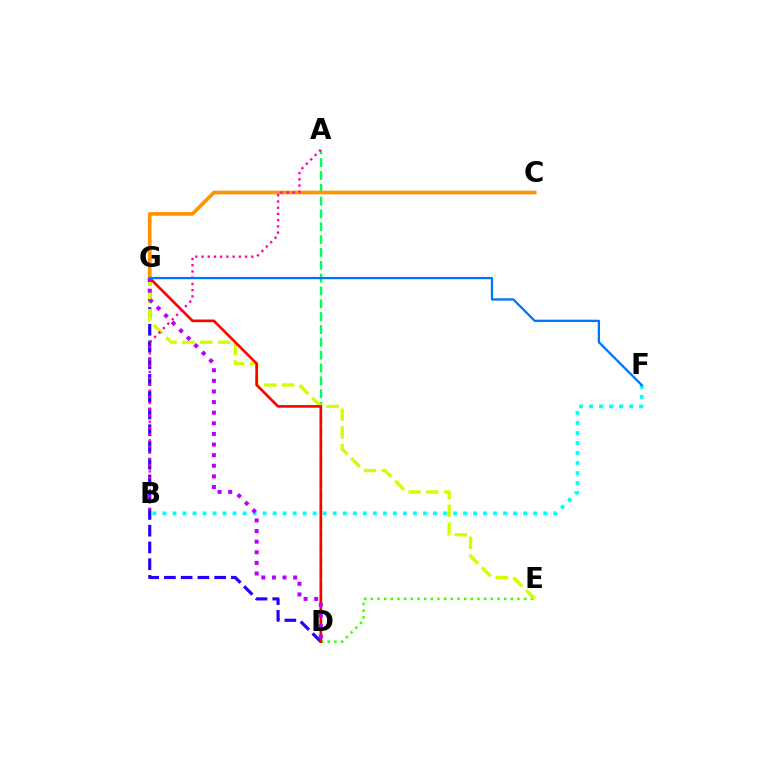{('D', 'E'): [{'color': '#3dff00', 'line_style': 'dotted', 'thickness': 1.81}], ('A', 'D'): [{'color': '#00ff5c', 'line_style': 'dashed', 'thickness': 1.74}], ('B', 'F'): [{'color': '#00fff6', 'line_style': 'dotted', 'thickness': 2.72}], ('D', 'G'): [{'color': '#2500ff', 'line_style': 'dashed', 'thickness': 2.27}, {'color': '#ff0000', 'line_style': 'solid', 'thickness': 1.91}, {'color': '#b900ff', 'line_style': 'dotted', 'thickness': 2.88}], ('E', 'G'): [{'color': '#d1ff00', 'line_style': 'dashed', 'thickness': 2.42}], ('C', 'G'): [{'color': '#ff9400', 'line_style': 'solid', 'thickness': 2.64}], ('A', 'B'): [{'color': '#ff00ac', 'line_style': 'dotted', 'thickness': 1.69}], ('F', 'G'): [{'color': '#0074ff', 'line_style': 'solid', 'thickness': 1.64}]}